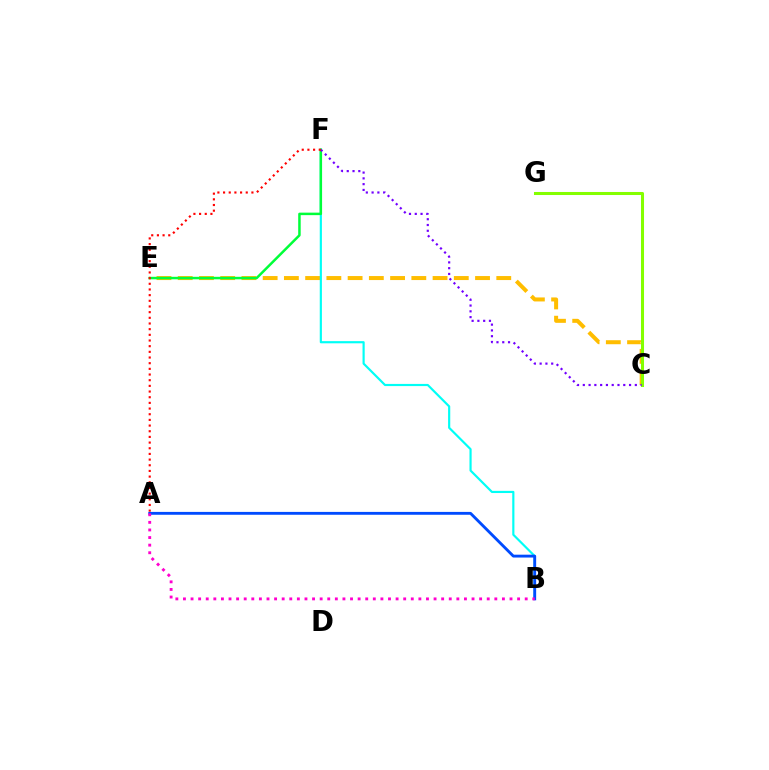{('C', 'E'): [{'color': '#ffbd00', 'line_style': 'dashed', 'thickness': 2.89}], ('B', 'F'): [{'color': '#00fff6', 'line_style': 'solid', 'thickness': 1.56}], ('E', 'F'): [{'color': '#00ff39', 'line_style': 'solid', 'thickness': 1.8}], ('C', 'G'): [{'color': '#84ff00', 'line_style': 'solid', 'thickness': 2.19}], ('C', 'F'): [{'color': '#7200ff', 'line_style': 'dotted', 'thickness': 1.57}], ('A', 'B'): [{'color': '#004bff', 'line_style': 'solid', 'thickness': 2.06}, {'color': '#ff00cf', 'line_style': 'dotted', 'thickness': 2.06}], ('A', 'F'): [{'color': '#ff0000', 'line_style': 'dotted', 'thickness': 1.54}]}